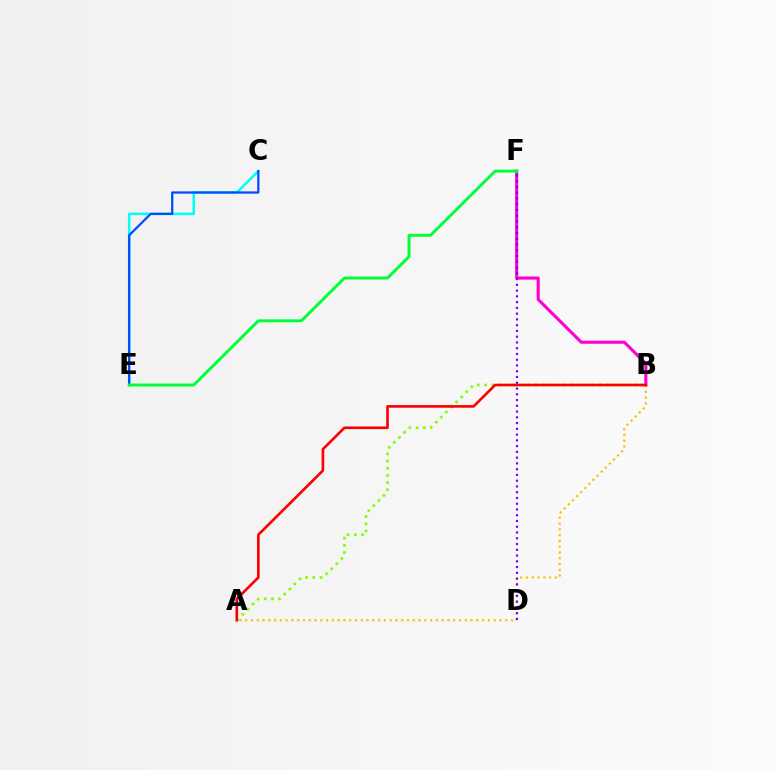{('B', 'F'): [{'color': '#ff00cf', 'line_style': 'solid', 'thickness': 2.23}], ('C', 'E'): [{'color': '#00fff6', 'line_style': 'solid', 'thickness': 1.79}, {'color': '#004bff', 'line_style': 'solid', 'thickness': 1.62}], ('A', 'B'): [{'color': '#ffbd00', 'line_style': 'dotted', 'thickness': 1.57}, {'color': '#84ff00', 'line_style': 'dotted', 'thickness': 1.95}, {'color': '#ff0000', 'line_style': 'solid', 'thickness': 1.9}], ('E', 'F'): [{'color': '#00ff39', 'line_style': 'solid', 'thickness': 2.11}], ('D', 'F'): [{'color': '#7200ff', 'line_style': 'dotted', 'thickness': 1.56}]}